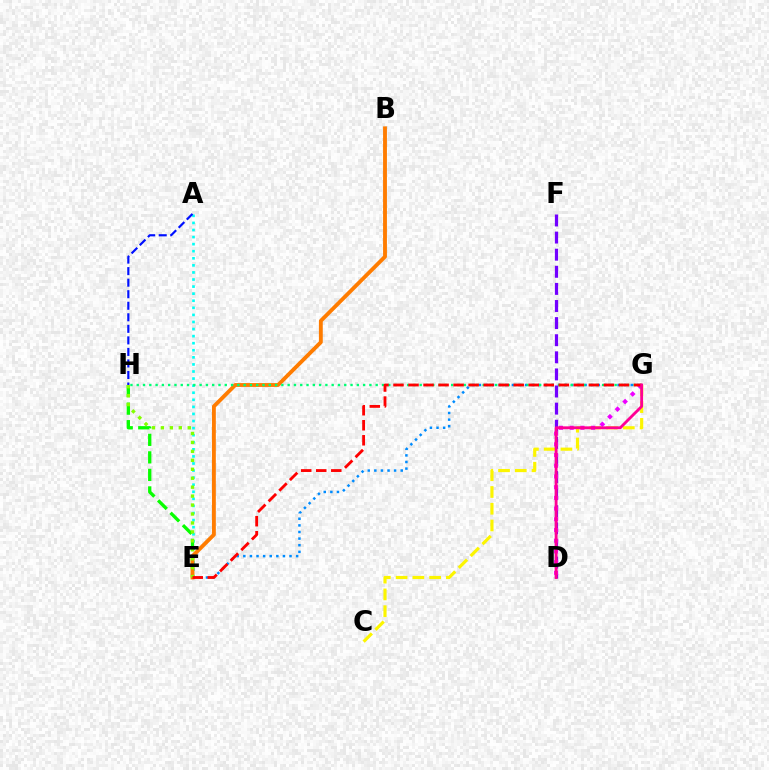{('A', 'E'): [{'color': '#00fff6', 'line_style': 'dotted', 'thickness': 1.92}], ('E', 'H'): [{'color': '#08ff00', 'line_style': 'dashed', 'thickness': 2.38}, {'color': '#84ff00', 'line_style': 'dotted', 'thickness': 2.43}], ('E', 'G'): [{'color': '#008cff', 'line_style': 'dotted', 'thickness': 1.79}, {'color': '#ff0000', 'line_style': 'dashed', 'thickness': 2.04}], ('A', 'H'): [{'color': '#0010ff', 'line_style': 'dashed', 'thickness': 1.57}], ('B', 'E'): [{'color': '#ff7c00', 'line_style': 'solid', 'thickness': 2.78}], ('G', 'H'): [{'color': '#00ff74', 'line_style': 'dotted', 'thickness': 1.71}], ('C', 'G'): [{'color': '#fcf500', 'line_style': 'dashed', 'thickness': 2.28}], ('D', 'F'): [{'color': '#7200ff', 'line_style': 'dashed', 'thickness': 2.32}], ('D', 'G'): [{'color': '#ee00ff', 'line_style': 'dotted', 'thickness': 2.91}, {'color': '#ff0094', 'line_style': 'solid', 'thickness': 2.05}]}